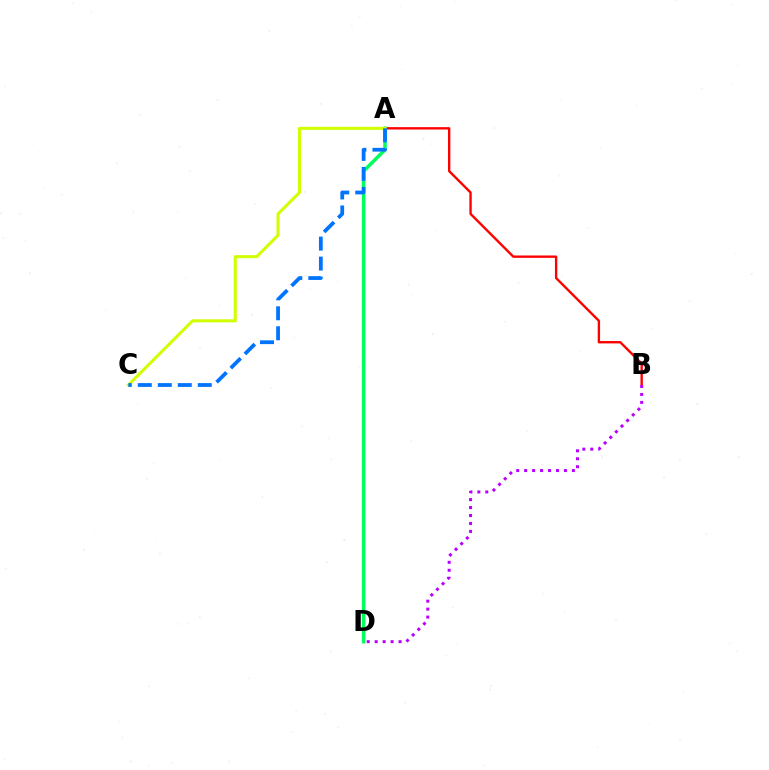{('A', 'B'): [{'color': '#ff0000', 'line_style': 'solid', 'thickness': 1.71}], ('A', 'D'): [{'color': '#00ff5c', 'line_style': 'solid', 'thickness': 2.52}], ('A', 'C'): [{'color': '#d1ff00', 'line_style': 'solid', 'thickness': 2.19}, {'color': '#0074ff', 'line_style': 'dashed', 'thickness': 2.72}], ('B', 'D'): [{'color': '#b900ff', 'line_style': 'dotted', 'thickness': 2.16}]}